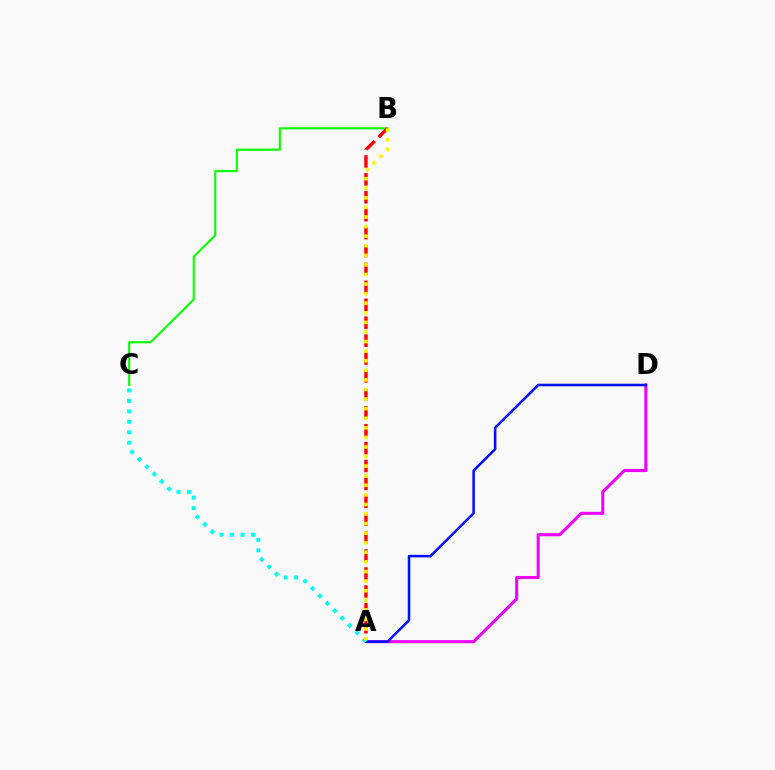{('A', 'D'): [{'color': '#ee00ff', 'line_style': 'solid', 'thickness': 2.2}, {'color': '#0010ff', 'line_style': 'solid', 'thickness': 1.84}], ('B', 'C'): [{'color': '#08ff00', 'line_style': 'solid', 'thickness': 1.52}], ('A', 'B'): [{'color': '#ff0000', 'line_style': 'dashed', 'thickness': 2.43}, {'color': '#fcf500', 'line_style': 'dotted', 'thickness': 2.6}], ('A', 'C'): [{'color': '#00fff6', 'line_style': 'dotted', 'thickness': 2.85}]}